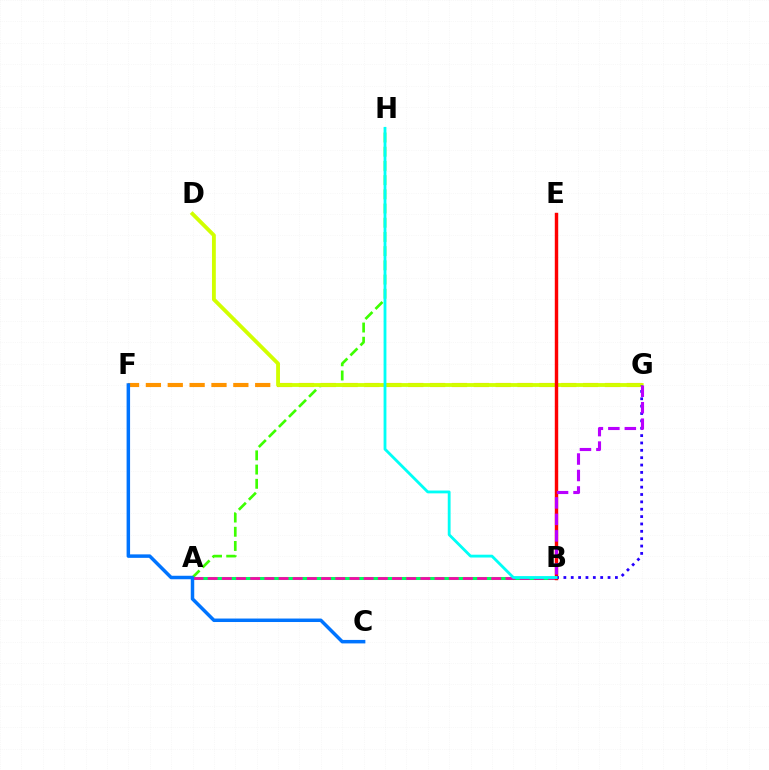{('A', 'B'): [{'color': '#00ff5c', 'line_style': 'solid', 'thickness': 2.19}, {'color': '#ff00ac', 'line_style': 'dashed', 'thickness': 1.93}], ('F', 'G'): [{'color': '#ff9400', 'line_style': 'dashed', 'thickness': 2.97}], ('A', 'H'): [{'color': '#3dff00', 'line_style': 'dashed', 'thickness': 1.93}], ('D', 'G'): [{'color': '#d1ff00', 'line_style': 'solid', 'thickness': 2.76}], ('B', 'E'): [{'color': '#ff0000', 'line_style': 'solid', 'thickness': 2.46}], ('B', 'G'): [{'color': '#2500ff', 'line_style': 'dotted', 'thickness': 2.0}, {'color': '#b900ff', 'line_style': 'dashed', 'thickness': 2.24}], ('C', 'F'): [{'color': '#0074ff', 'line_style': 'solid', 'thickness': 2.51}], ('B', 'H'): [{'color': '#00fff6', 'line_style': 'solid', 'thickness': 2.03}]}